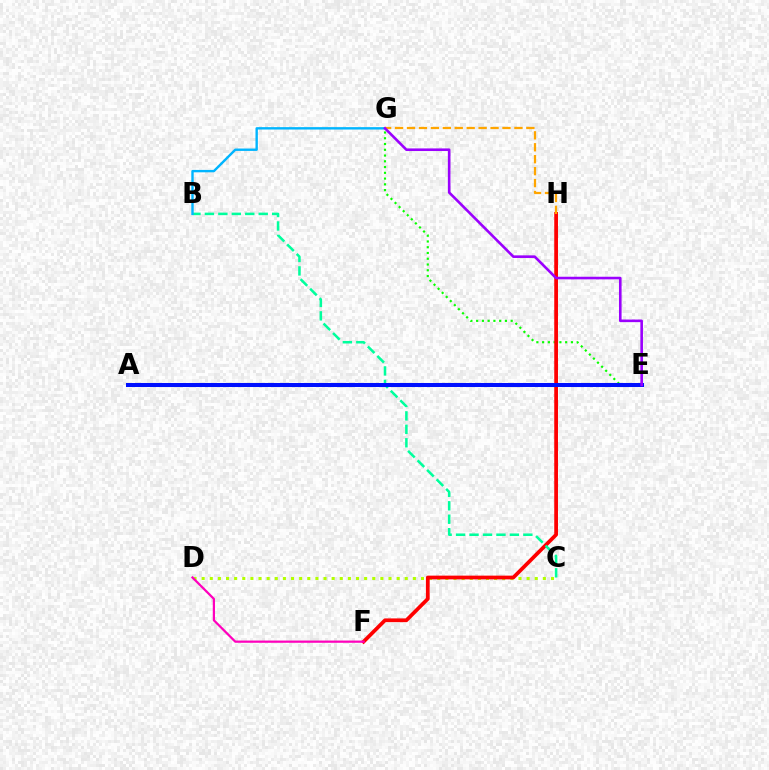{('C', 'D'): [{'color': '#b3ff00', 'line_style': 'dotted', 'thickness': 2.21}], ('E', 'G'): [{'color': '#08ff00', 'line_style': 'dotted', 'thickness': 1.56}, {'color': '#9b00ff', 'line_style': 'solid', 'thickness': 1.88}], ('F', 'H'): [{'color': '#ff0000', 'line_style': 'solid', 'thickness': 2.69}], ('B', 'C'): [{'color': '#00ff9d', 'line_style': 'dashed', 'thickness': 1.83}], ('D', 'F'): [{'color': '#ff00bd', 'line_style': 'solid', 'thickness': 1.6}], ('B', 'G'): [{'color': '#00b5ff', 'line_style': 'solid', 'thickness': 1.72}], ('G', 'H'): [{'color': '#ffa500', 'line_style': 'dashed', 'thickness': 1.62}], ('A', 'E'): [{'color': '#0010ff', 'line_style': 'solid', 'thickness': 2.9}]}